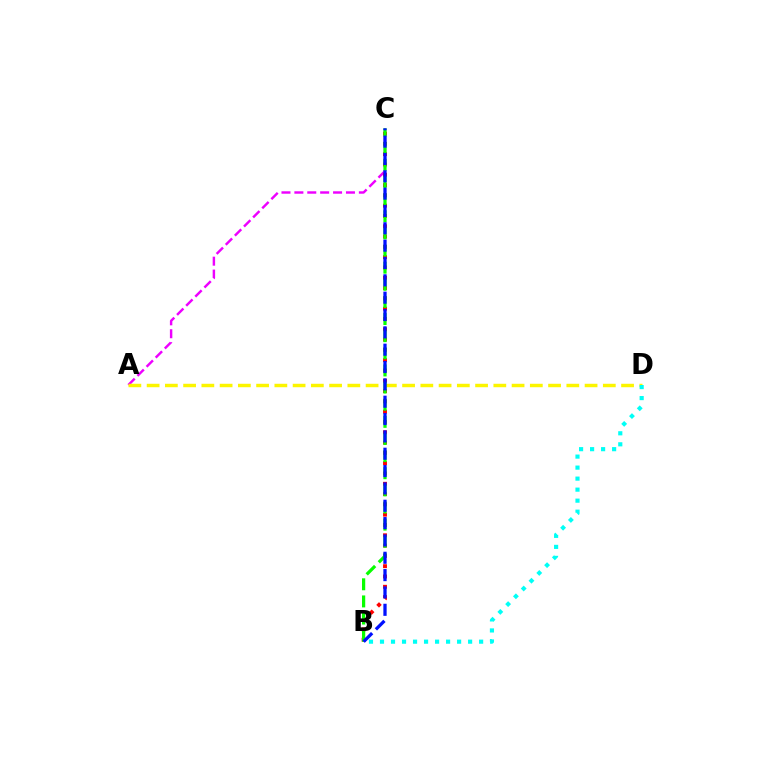{('A', 'C'): [{'color': '#ee00ff', 'line_style': 'dashed', 'thickness': 1.75}], ('A', 'D'): [{'color': '#fcf500', 'line_style': 'dashed', 'thickness': 2.48}], ('B', 'D'): [{'color': '#00fff6', 'line_style': 'dotted', 'thickness': 2.99}], ('B', 'C'): [{'color': '#ff0000', 'line_style': 'dotted', 'thickness': 2.8}, {'color': '#08ff00', 'line_style': 'dashed', 'thickness': 2.33}, {'color': '#0010ff', 'line_style': 'dashed', 'thickness': 2.36}]}